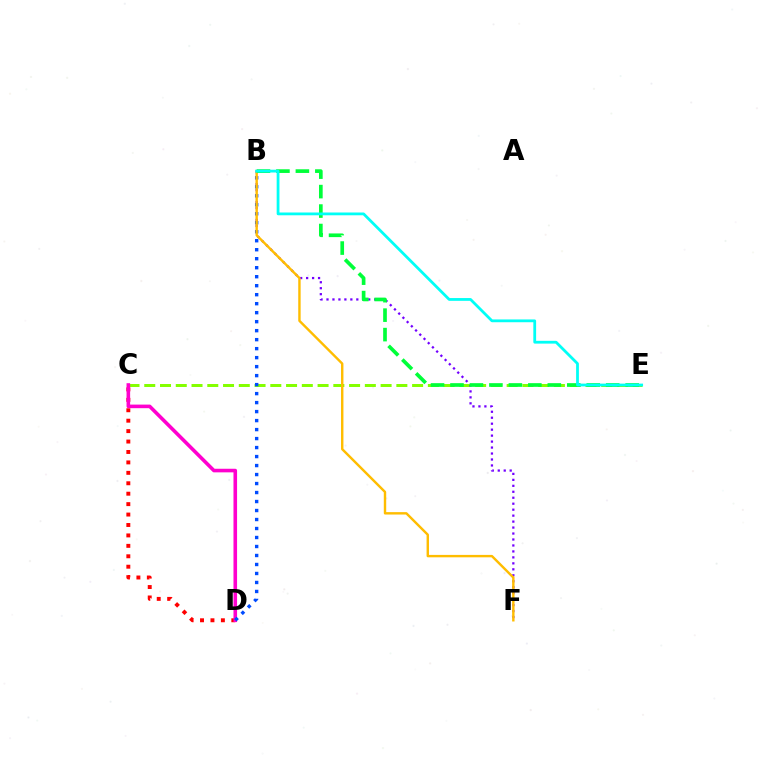{('C', 'E'): [{'color': '#84ff00', 'line_style': 'dashed', 'thickness': 2.14}], ('C', 'D'): [{'color': '#ff0000', 'line_style': 'dotted', 'thickness': 2.83}, {'color': '#ff00cf', 'line_style': 'solid', 'thickness': 2.59}], ('B', 'F'): [{'color': '#7200ff', 'line_style': 'dotted', 'thickness': 1.62}, {'color': '#ffbd00', 'line_style': 'solid', 'thickness': 1.74}], ('B', 'D'): [{'color': '#004bff', 'line_style': 'dotted', 'thickness': 2.44}], ('B', 'E'): [{'color': '#00ff39', 'line_style': 'dashed', 'thickness': 2.64}, {'color': '#00fff6', 'line_style': 'solid', 'thickness': 2.01}]}